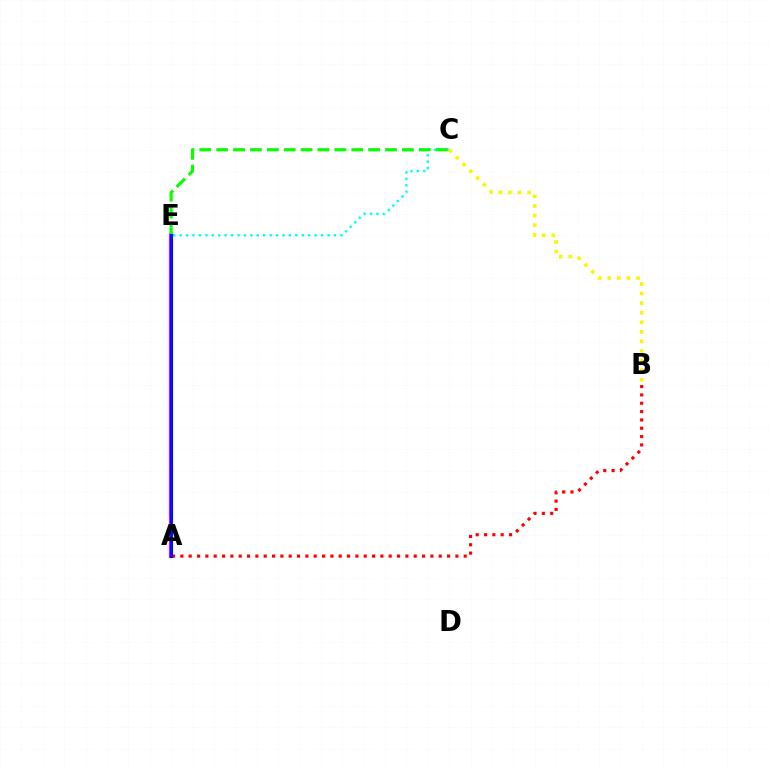{('C', 'E'): [{'color': '#00fff6', 'line_style': 'dotted', 'thickness': 1.75}, {'color': '#08ff00', 'line_style': 'dashed', 'thickness': 2.29}], ('A', 'E'): [{'color': '#ee00ff', 'line_style': 'solid', 'thickness': 2.96}, {'color': '#0010ff', 'line_style': 'solid', 'thickness': 2.18}], ('A', 'B'): [{'color': '#ff0000', 'line_style': 'dotted', 'thickness': 2.26}], ('B', 'C'): [{'color': '#fcf500', 'line_style': 'dotted', 'thickness': 2.6}]}